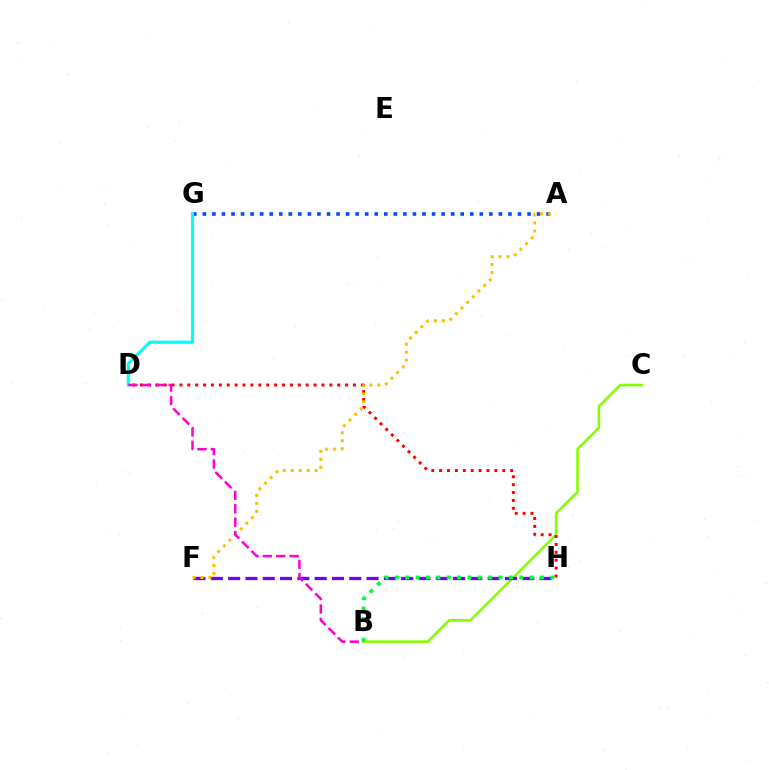{('A', 'G'): [{'color': '#004bff', 'line_style': 'dotted', 'thickness': 2.59}], ('D', 'G'): [{'color': '#00fff6', 'line_style': 'solid', 'thickness': 2.26}], ('B', 'C'): [{'color': '#84ff00', 'line_style': 'solid', 'thickness': 1.87}], ('D', 'H'): [{'color': '#ff0000', 'line_style': 'dotted', 'thickness': 2.14}], ('F', 'H'): [{'color': '#7200ff', 'line_style': 'dashed', 'thickness': 2.35}], ('A', 'F'): [{'color': '#ffbd00', 'line_style': 'dotted', 'thickness': 2.17}], ('B', 'D'): [{'color': '#ff00cf', 'line_style': 'dashed', 'thickness': 1.82}], ('B', 'H'): [{'color': '#00ff39', 'line_style': 'dotted', 'thickness': 2.82}]}